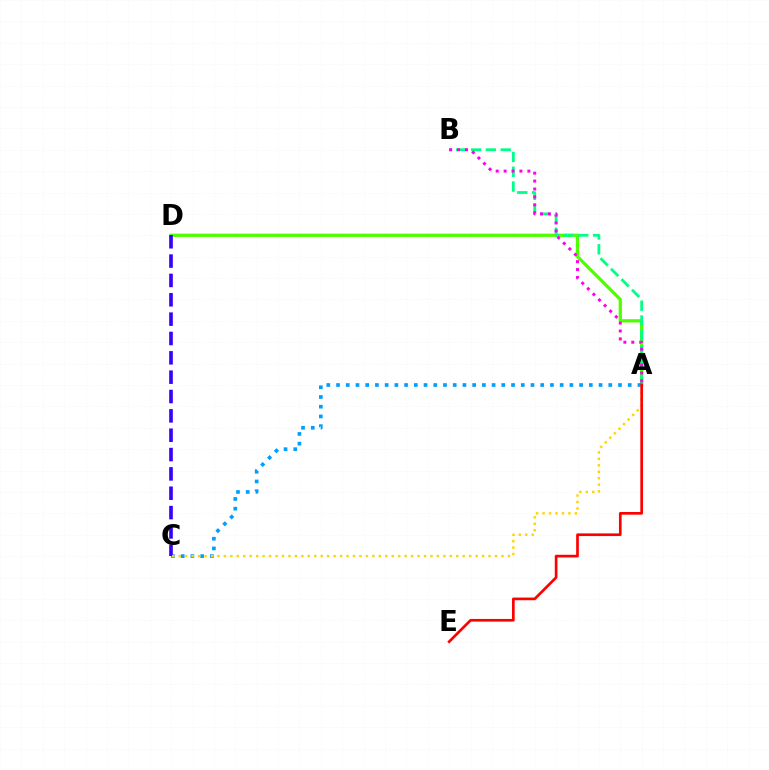{('A', 'D'): [{'color': '#4fff00', 'line_style': 'solid', 'thickness': 2.35}], ('A', 'B'): [{'color': '#00ff86', 'line_style': 'dashed', 'thickness': 2.01}, {'color': '#ff00ed', 'line_style': 'dotted', 'thickness': 2.15}], ('A', 'C'): [{'color': '#009eff', 'line_style': 'dotted', 'thickness': 2.64}, {'color': '#ffd500', 'line_style': 'dotted', 'thickness': 1.75}], ('C', 'D'): [{'color': '#3700ff', 'line_style': 'dashed', 'thickness': 2.63}], ('A', 'E'): [{'color': '#ff0000', 'line_style': 'solid', 'thickness': 1.93}]}